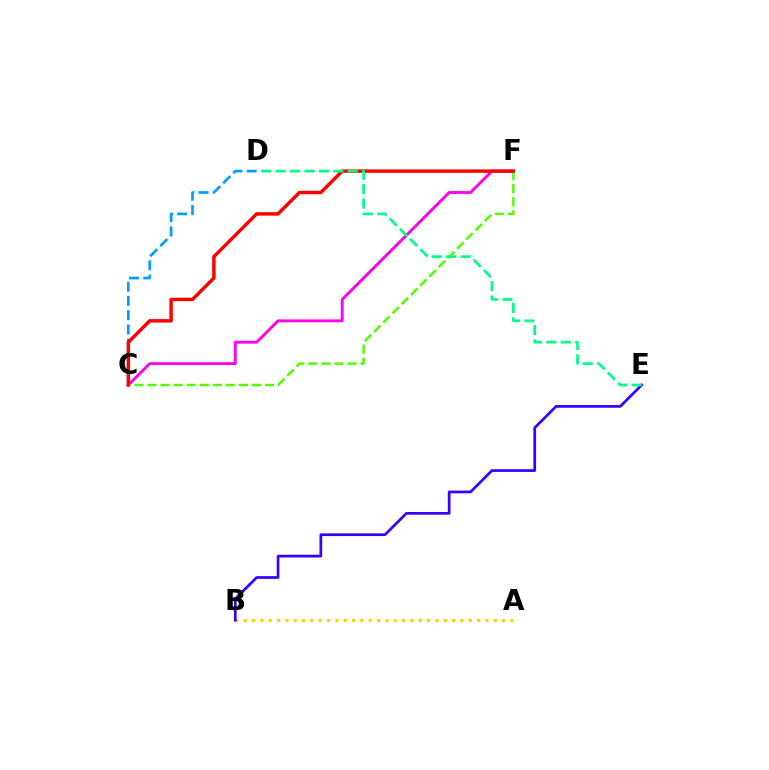{('C', 'F'): [{'color': '#ff00ed', 'line_style': 'solid', 'thickness': 2.06}, {'color': '#4fff00', 'line_style': 'dashed', 'thickness': 1.77}, {'color': '#ff0000', 'line_style': 'solid', 'thickness': 2.47}], ('A', 'B'): [{'color': '#ffd500', 'line_style': 'dotted', 'thickness': 2.26}], ('C', 'D'): [{'color': '#009eff', 'line_style': 'dashed', 'thickness': 1.94}], ('B', 'E'): [{'color': '#3700ff', 'line_style': 'solid', 'thickness': 1.95}], ('D', 'E'): [{'color': '#00ff86', 'line_style': 'dashed', 'thickness': 1.96}]}